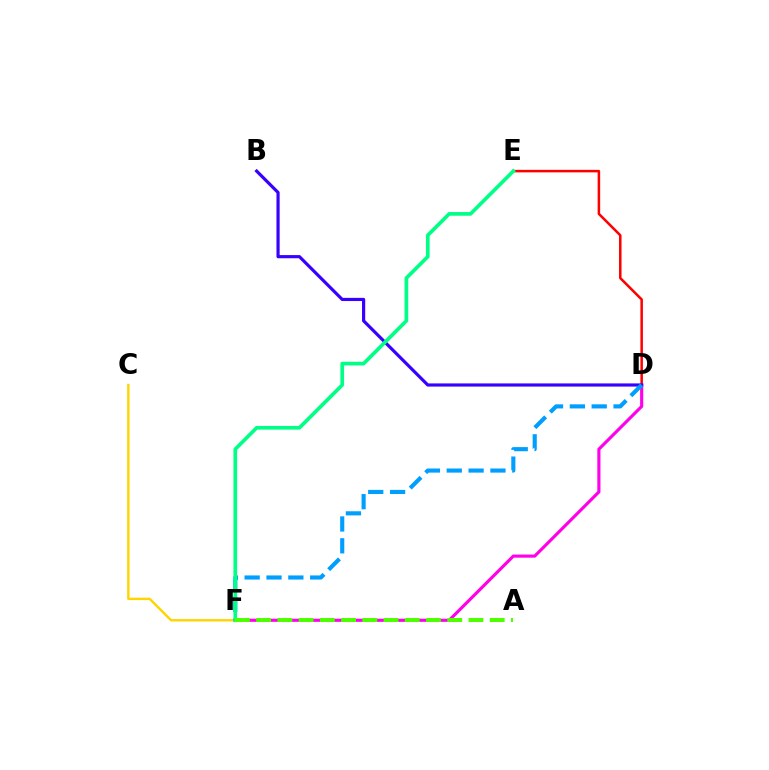{('D', 'E'): [{'color': '#ff0000', 'line_style': 'solid', 'thickness': 1.81}], ('C', 'F'): [{'color': '#ffd500', 'line_style': 'solid', 'thickness': 1.72}], ('D', 'F'): [{'color': '#ff00ed', 'line_style': 'solid', 'thickness': 2.26}, {'color': '#009eff', 'line_style': 'dashed', 'thickness': 2.97}], ('B', 'D'): [{'color': '#3700ff', 'line_style': 'solid', 'thickness': 2.28}], ('E', 'F'): [{'color': '#00ff86', 'line_style': 'solid', 'thickness': 2.65}], ('A', 'F'): [{'color': '#4fff00', 'line_style': 'dashed', 'thickness': 2.88}]}